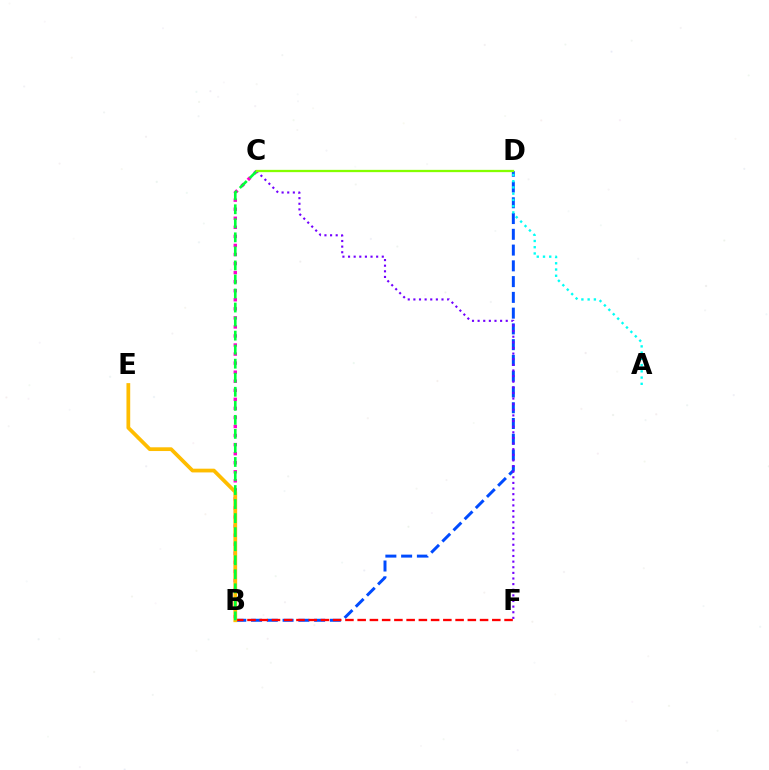{('B', 'D'): [{'color': '#004bff', 'line_style': 'dashed', 'thickness': 2.14}], ('C', 'F'): [{'color': '#7200ff', 'line_style': 'dotted', 'thickness': 1.53}], ('B', 'C'): [{'color': '#ff00cf', 'line_style': 'dotted', 'thickness': 2.46}, {'color': '#00ff39', 'line_style': 'dashed', 'thickness': 1.91}], ('B', 'F'): [{'color': '#ff0000', 'line_style': 'dashed', 'thickness': 1.66}], ('B', 'E'): [{'color': '#ffbd00', 'line_style': 'solid', 'thickness': 2.7}], ('A', 'D'): [{'color': '#00fff6', 'line_style': 'dotted', 'thickness': 1.7}], ('C', 'D'): [{'color': '#84ff00', 'line_style': 'solid', 'thickness': 1.65}]}